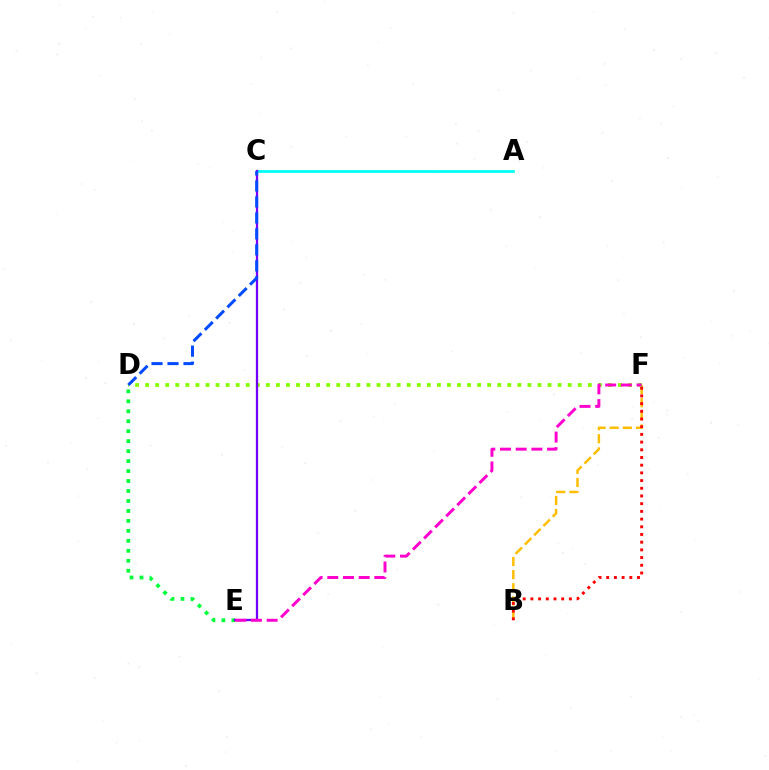{('B', 'F'): [{'color': '#ffbd00', 'line_style': 'dashed', 'thickness': 1.78}, {'color': '#ff0000', 'line_style': 'dotted', 'thickness': 2.09}], ('D', 'F'): [{'color': '#84ff00', 'line_style': 'dotted', 'thickness': 2.73}], ('D', 'E'): [{'color': '#00ff39', 'line_style': 'dotted', 'thickness': 2.71}], ('A', 'C'): [{'color': '#00fff6', 'line_style': 'solid', 'thickness': 1.96}], ('C', 'E'): [{'color': '#7200ff', 'line_style': 'solid', 'thickness': 1.64}], ('E', 'F'): [{'color': '#ff00cf', 'line_style': 'dashed', 'thickness': 2.13}], ('C', 'D'): [{'color': '#004bff', 'line_style': 'dashed', 'thickness': 2.17}]}